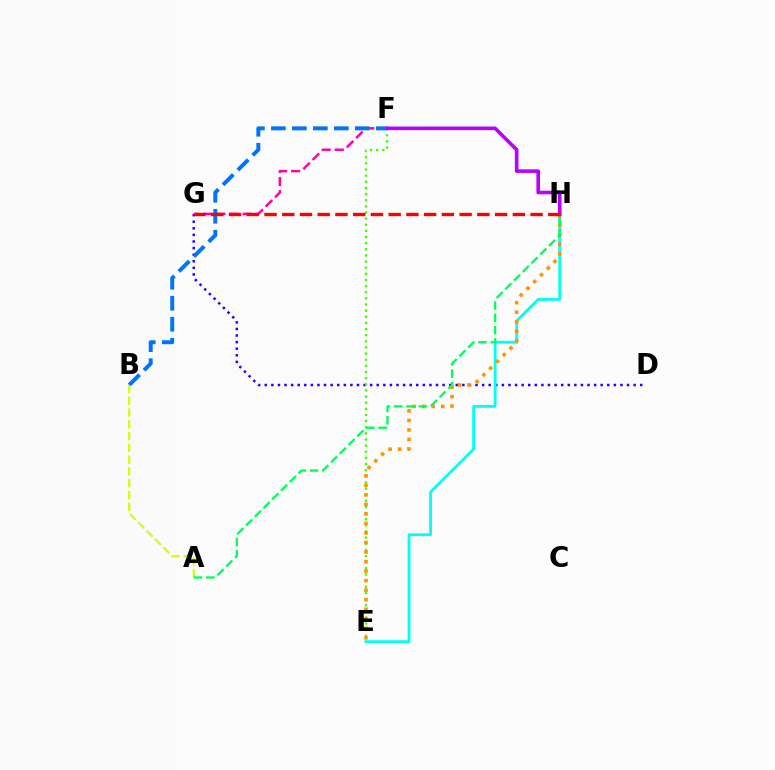{('D', 'G'): [{'color': '#2500ff', 'line_style': 'dotted', 'thickness': 1.79}], ('E', 'F'): [{'color': '#3dff00', 'line_style': 'dotted', 'thickness': 1.67}], ('F', 'G'): [{'color': '#ff00ac', 'line_style': 'dashed', 'thickness': 1.78}], ('E', 'H'): [{'color': '#00fff6', 'line_style': 'solid', 'thickness': 2.02}, {'color': '#ff9400', 'line_style': 'dotted', 'thickness': 2.59}], ('B', 'F'): [{'color': '#0074ff', 'line_style': 'dashed', 'thickness': 2.85}], ('F', 'H'): [{'color': '#b900ff', 'line_style': 'solid', 'thickness': 2.59}], ('A', 'B'): [{'color': '#d1ff00', 'line_style': 'dashed', 'thickness': 1.6}], ('G', 'H'): [{'color': '#ff0000', 'line_style': 'dashed', 'thickness': 2.41}], ('A', 'H'): [{'color': '#00ff5c', 'line_style': 'dashed', 'thickness': 1.67}]}